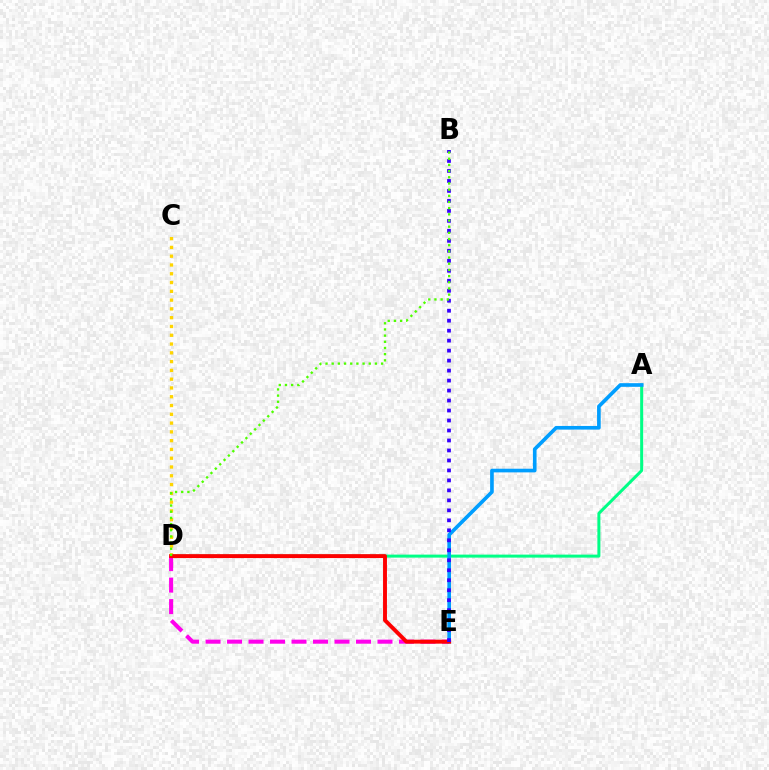{('A', 'D'): [{'color': '#00ff86', 'line_style': 'solid', 'thickness': 2.16}], ('D', 'E'): [{'color': '#ff00ed', 'line_style': 'dashed', 'thickness': 2.92}, {'color': '#ff0000', 'line_style': 'solid', 'thickness': 2.81}], ('C', 'D'): [{'color': '#ffd500', 'line_style': 'dotted', 'thickness': 2.39}], ('A', 'E'): [{'color': '#009eff', 'line_style': 'solid', 'thickness': 2.63}], ('B', 'E'): [{'color': '#3700ff', 'line_style': 'dotted', 'thickness': 2.71}], ('B', 'D'): [{'color': '#4fff00', 'line_style': 'dotted', 'thickness': 1.68}]}